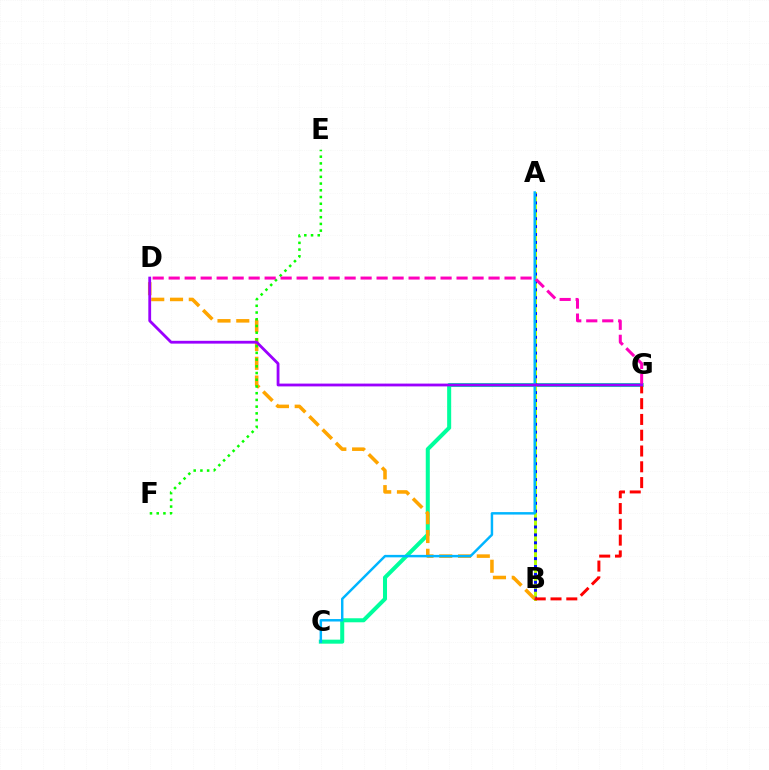{('C', 'G'): [{'color': '#00ff9d', 'line_style': 'solid', 'thickness': 2.9}], ('A', 'B'): [{'color': '#b3ff00', 'line_style': 'solid', 'thickness': 2.12}, {'color': '#0010ff', 'line_style': 'dotted', 'thickness': 2.15}], ('B', 'D'): [{'color': '#ffa500', 'line_style': 'dashed', 'thickness': 2.55}], ('A', 'C'): [{'color': '#00b5ff', 'line_style': 'solid', 'thickness': 1.77}], ('E', 'F'): [{'color': '#08ff00', 'line_style': 'dotted', 'thickness': 1.83}], ('D', 'G'): [{'color': '#ff00bd', 'line_style': 'dashed', 'thickness': 2.17}, {'color': '#9b00ff', 'line_style': 'solid', 'thickness': 2.02}], ('B', 'G'): [{'color': '#ff0000', 'line_style': 'dashed', 'thickness': 2.14}]}